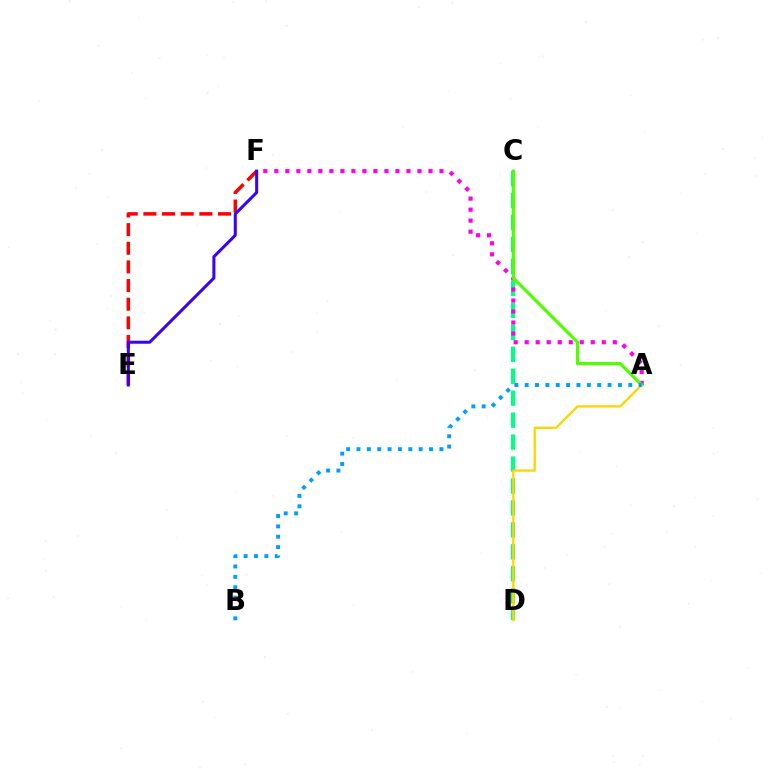{('E', 'F'): [{'color': '#ff0000', 'line_style': 'dashed', 'thickness': 2.53}, {'color': '#3700ff', 'line_style': 'solid', 'thickness': 2.18}], ('C', 'D'): [{'color': '#00ff86', 'line_style': 'dashed', 'thickness': 2.98}], ('A', 'D'): [{'color': '#ffd500', 'line_style': 'solid', 'thickness': 1.67}], ('A', 'F'): [{'color': '#ff00ed', 'line_style': 'dotted', 'thickness': 2.99}], ('A', 'C'): [{'color': '#4fff00', 'line_style': 'solid', 'thickness': 2.29}], ('A', 'B'): [{'color': '#009eff', 'line_style': 'dotted', 'thickness': 2.82}]}